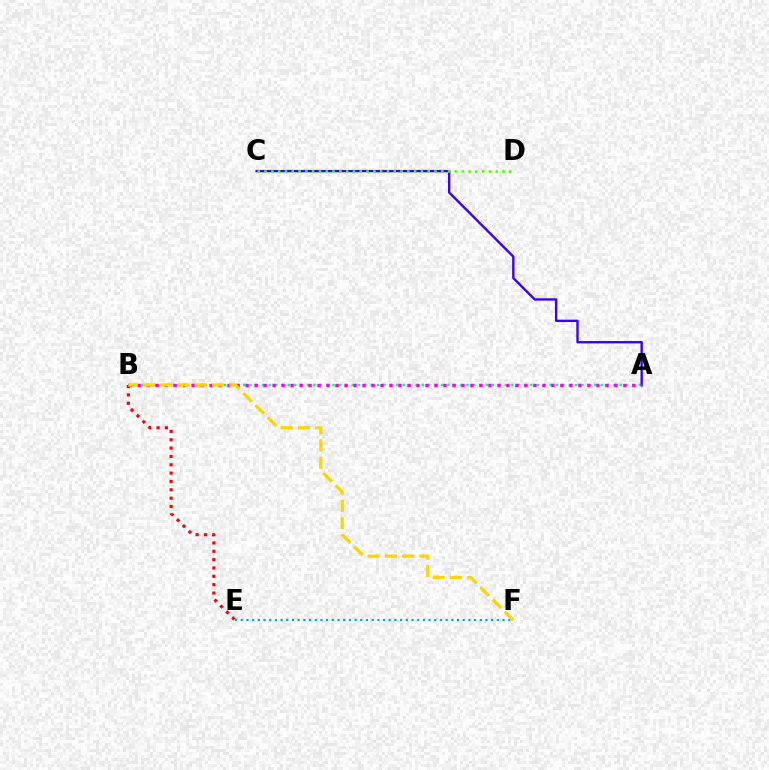{('A', 'B'): [{'color': '#00ff86', 'line_style': 'dotted', 'thickness': 1.73}, {'color': '#ff00ed', 'line_style': 'dotted', 'thickness': 2.44}], ('A', 'C'): [{'color': '#3700ff', 'line_style': 'solid', 'thickness': 1.71}], ('E', 'F'): [{'color': '#009eff', 'line_style': 'dotted', 'thickness': 1.55}], ('C', 'D'): [{'color': '#4fff00', 'line_style': 'dotted', 'thickness': 1.85}], ('B', 'E'): [{'color': '#ff0000', 'line_style': 'dotted', 'thickness': 2.27}], ('B', 'F'): [{'color': '#ffd500', 'line_style': 'dashed', 'thickness': 2.35}]}